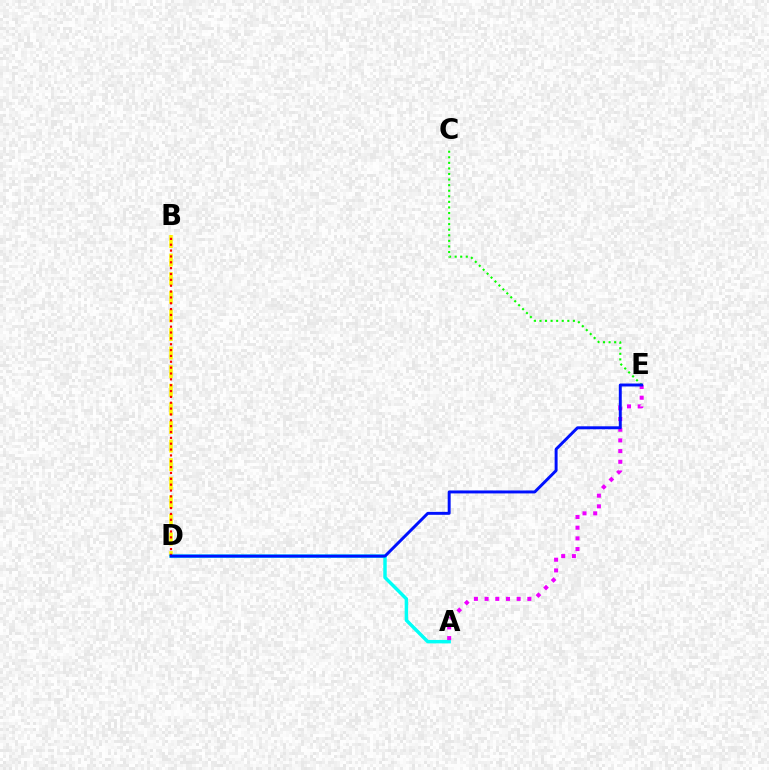{('C', 'E'): [{'color': '#08ff00', 'line_style': 'dotted', 'thickness': 1.51}], ('B', 'D'): [{'color': '#fcf500', 'line_style': 'dashed', 'thickness': 2.53}, {'color': '#ff0000', 'line_style': 'dotted', 'thickness': 1.59}], ('A', 'D'): [{'color': '#00fff6', 'line_style': 'solid', 'thickness': 2.48}], ('A', 'E'): [{'color': '#ee00ff', 'line_style': 'dotted', 'thickness': 2.9}], ('D', 'E'): [{'color': '#0010ff', 'line_style': 'solid', 'thickness': 2.12}]}